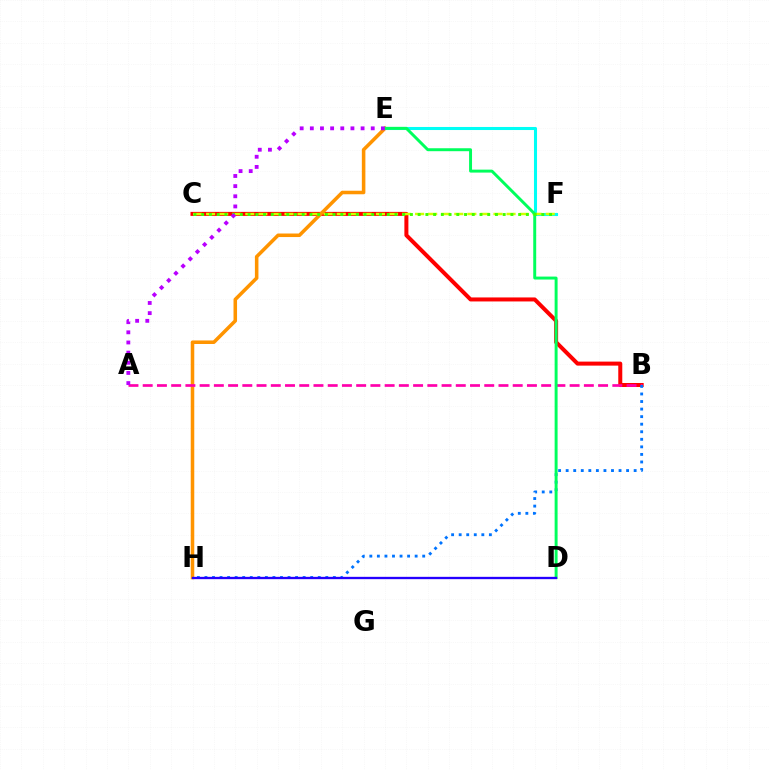{('B', 'C'): [{'color': '#ff0000', 'line_style': 'solid', 'thickness': 2.89}], ('E', 'F'): [{'color': '#00fff6', 'line_style': 'solid', 'thickness': 2.21}], ('E', 'H'): [{'color': '#ff9400', 'line_style': 'solid', 'thickness': 2.55}], ('A', 'B'): [{'color': '#ff00ac', 'line_style': 'dashed', 'thickness': 1.93}], ('B', 'H'): [{'color': '#0074ff', 'line_style': 'dotted', 'thickness': 2.05}], ('C', 'F'): [{'color': '#d1ff00', 'line_style': 'dashed', 'thickness': 1.77}, {'color': '#3dff00', 'line_style': 'dotted', 'thickness': 2.1}], ('D', 'E'): [{'color': '#00ff5c', 'line_style': 'solid', 'thickness': 2.12}], ('D', 'H'): [{'color': '#2500ff', 'line_style': 'solid', 'thickness': 1.68}], ('A', 'E'): [{'color': '#b900ff', 'line_style': 'dotted', 'thickness': 2.76}]}